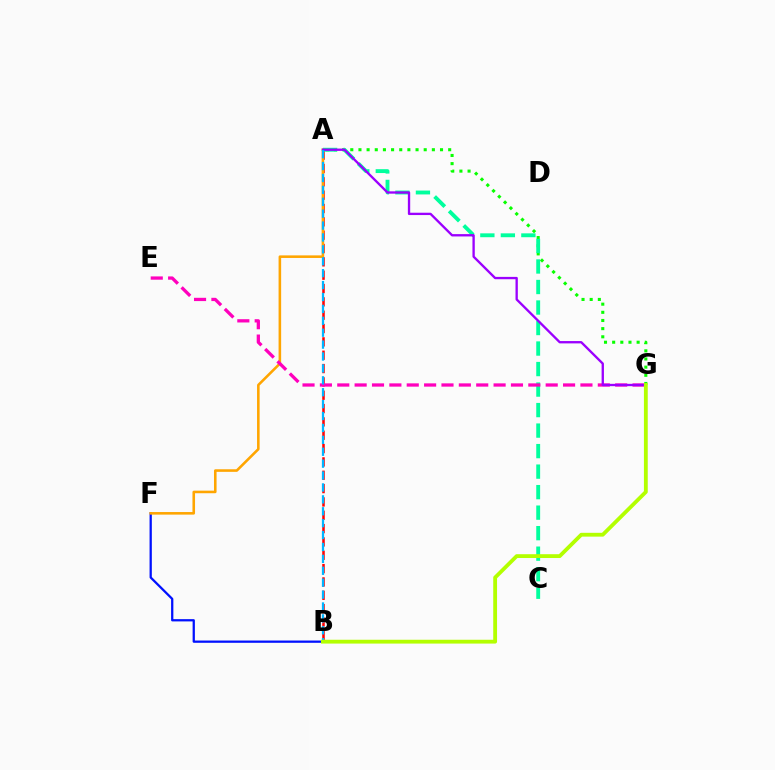{('A', 'B'): [{'color': '#ff0000', 'line_style': 'dashed', 'thickness': 1.81}, {'color': '#00b5ff', 'line_style': 'dashed', 'thickness': 1.62}], ('A', 'G'): [{'color': '#08ff00', 'line_style': 'dotted', 'thickness': 2.22}, {'color': '#9b00ff', 'line_style': 'solid', 'thickness': 1.68}], ('B', 'F'): [{'color': '#0010ff', 'line_style': 'solid', 'thickness': 1.63}], ('A', 'F'): [{'color': '#ffa500', 'line_style': 'solid', 'thickness': 1.86}], ('A', 'C'): [{'color': '#00ff9d', 'line_style': 'dashed', 'thickness': 2.79}], ('E', 'G'): [{'color': '#ff00bd', 'line_style': 'dashed', 'thickness': 2.36}], ('B', 'G'): [{'color': '#b3ff00', 'line_style': 'solid', 'thickness': 2.75}]}